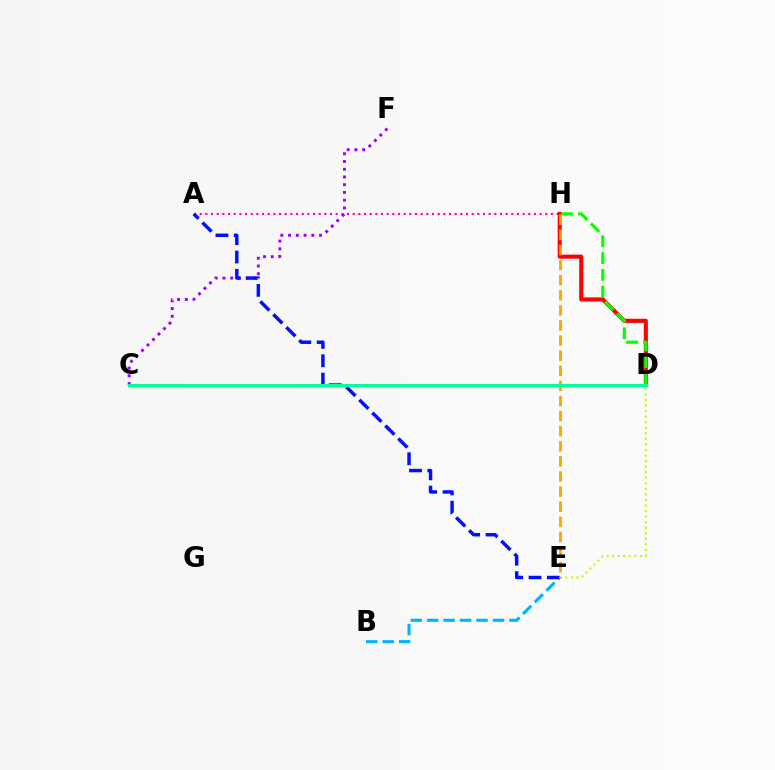{('B', 'E'): [{'color': '#00b5ff', 'line_style': 'dashed', 'thickness': 2.24}], ('D', 'E'): [{'color': '#b3ff00', 'line_style': 'dotted', 'thickness': 1.51}], ('A', 'H'): [{'color': '#ff00bd', 'line_style': 'dotted', 'thickness': 1.54}], ('C', 'F'): [{'color': '#9b00ff', 'line_style': 'dotted', 'thickness': 2.1}], ('D', 'H'): [{'color': '#ff0000', 'line_style': 'solid', 'thickness': 2.94}, {'color': '#08ff00', 'line_style': 'dashed', 'thickness': 2.29}], ('A', 'E'): [{'color': '#0010ff', 'line_style': 'dashed', 'thickness': 2.49}], ('E', 'H'): [{'color': '#ffa500', 'line_style': 'dashed', 'thickness': 2.05}], ('C', 'D'): [{'color': '#00ff9d', 'line_style': 'solid', 'thickness': 2.19}]}